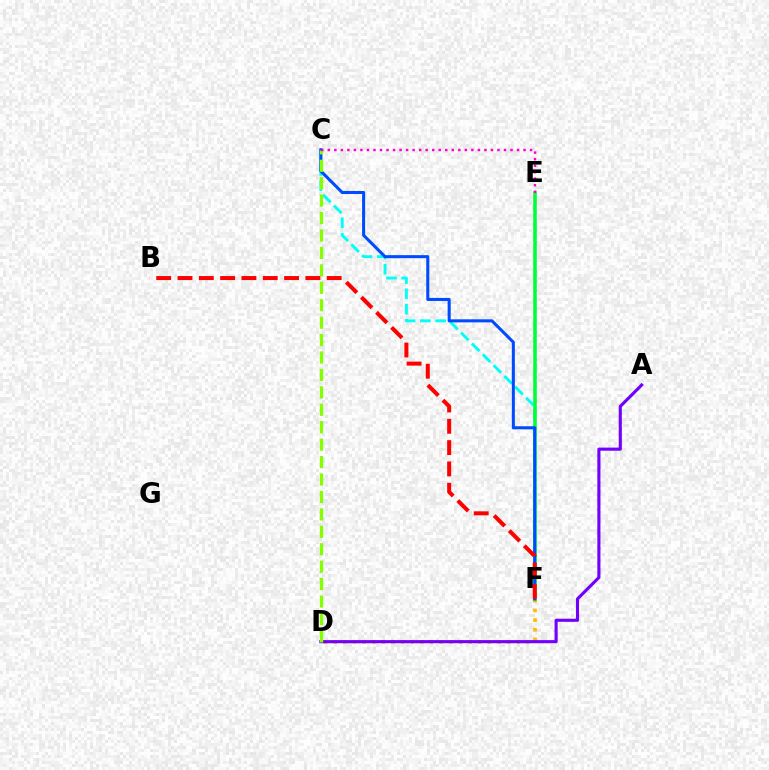{('D', 'F'): [{'color': '#ffbd00', 'line_style': 'dotted', 'thickness': 2.62}], ('C', 'F'): [{'color': '#00fff6', 'line_style': 'dashed', 'thickness': 2.08}, {'color': '#004bff', 'line_style': 'solid', 'thickness': 2.2}], ('A', 'D'): [{'color': '#7200ff', 'line_style': 'solid', 'thickness': 2.24}], ('E', 'F'): [{'color': '#00ff39', 'line_style': 'solid', 'thickness': 2.58}], ('C', 'D'): [{'color': '#84ff00', 'line_style': 'dashed', 'thickness': 2.37}], ('B', 'F'): [{'color': '#ff0000', 'line_style': 'dashed', 'thickness': 2.9}], ('C', 'E'): [{'color': '#ff00cf', 'line_style': 'dotted', 'thickness': 1.77}]}